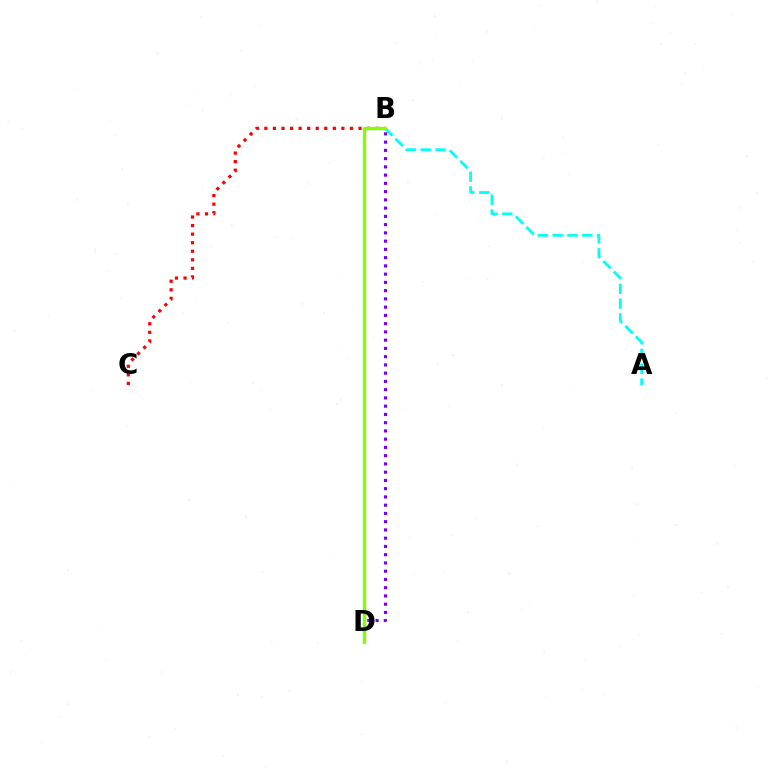{('B', 'C'): [{'color': '#ff0000', 'line_style': 'dotted', 'thickness': 2.33}], ('A', 'B'): [{'color': '#00fff6', 'line_style': 'dashed', 'thickness': 2.01}], ('B', 'D'): [{'color': '#7200ff', 'line_style': 'dotted', 'thickness': 2.24}, {'color': '#84ff00', 'line_style': 'solid', 'thickness': 2.41}]}